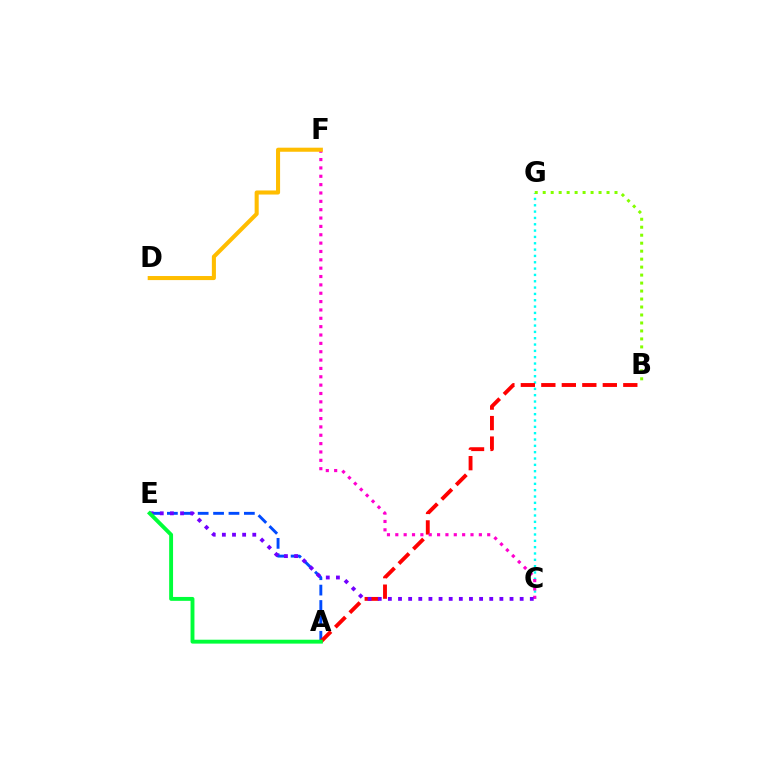{('A', 'E'): [{'color': '#004bff', 'line_style': 'dashed', 'thickness': 2.09}, {'color': '#00ff39', 'line_style': 'solid', 'thickness': 2.8}], ('C', 'G'): [{'color': '#00fff6', 'line_style': 'dotted', 'thickness': 1.72}], ('A', 'B'): [{'color': '#ff0000', 'line_style': 'dashed', 'thickness': 2.78}], ('B', 'G'): [{'color': '#84ff00', 'line_style': 'dotted', 'thickness': 2.17}], ('C', 'F'): [{'color': '#ff00cf', 'line_style': 'dotted', 'thickness': 2.27}], ('C', 'E'): [{'color': '#7200ff', 'line_style': 'dotted', 'thickness': 2.75}], ('D', 'F'): [{'color': '#ffbd00', 'line_style': 'solid', 'thickness': 2.93}]}